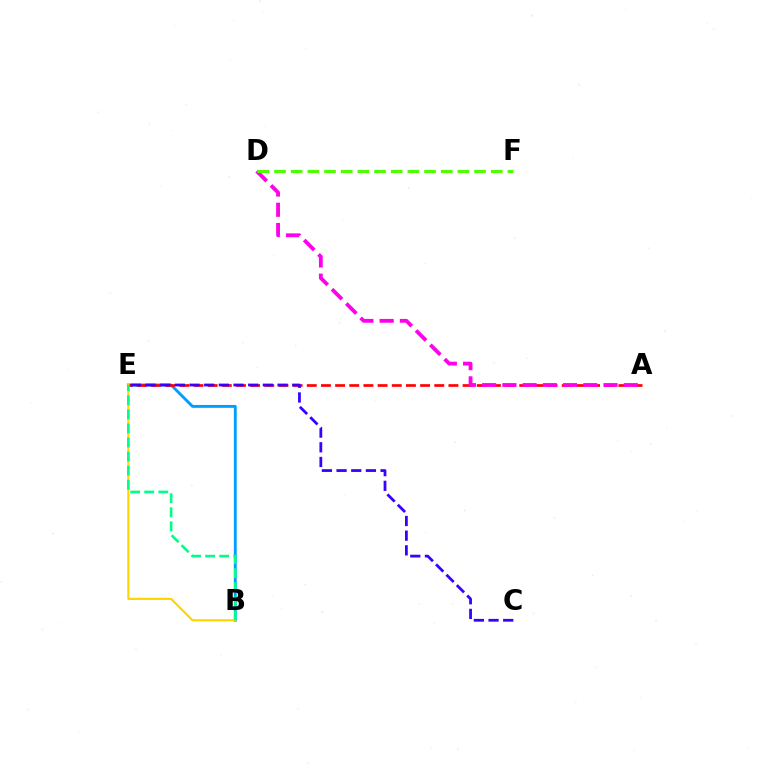{('B', 'E'): [{'color': '#009eff', 'line_style': 'solid', 'thickness': 2.07}, {'color': '#ffd500', 'line_style': 'solid', 'thickness': 1.54}, {'color': '#00ff86', 'line_style': 'dashed', 'thickness': 1.91}], ('A', 'E'): [{'color': '#ff0000', 'line_style': 'dashed', 'thickness': 1.92}], ('A', 'D'): [{'color': '#ff00ed', 'line_style': 'dashed', 'thickness': 2.75}], ('D', 'F'): [{'color': '#4fff00', 'line_style': 'dashed', 'thickness': 2.26}], ('C', 'E'): [{'color': '#3700ff', 'line_style': 'dashed', 'thickness': 1.99}]}